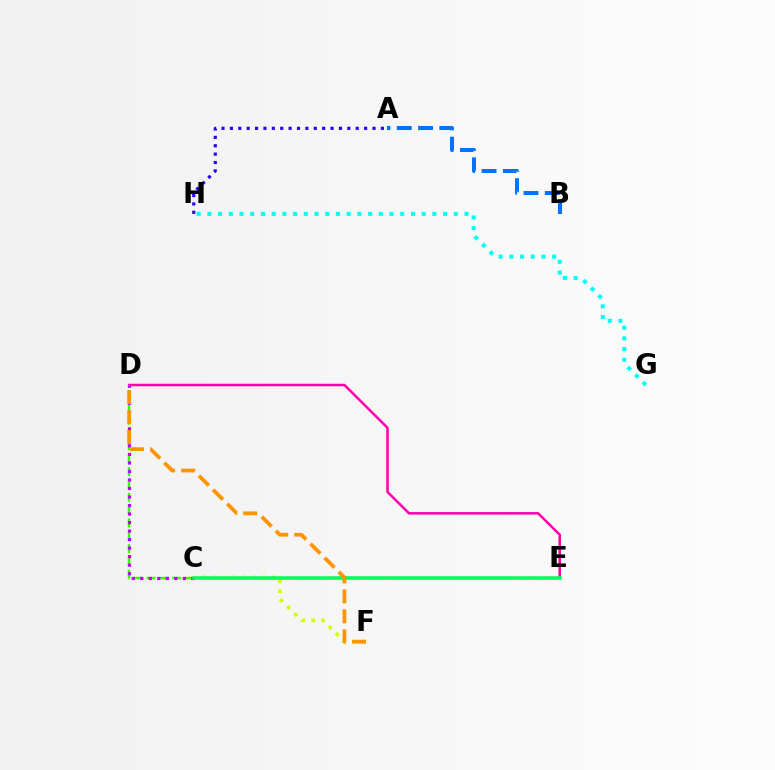{('C', 'E'): [{'color': '#ff0000', 'line_style': 'dotted', 'thickness': 1.51}, {'color': '#00ff5c', 'line_style': 'solid', 'thickness': 2.55}], ('D', 'E'): [{'color': '#ff00ac', 'line_style': 'solid', 'thickness': 1.81}], ('C', 'D'): [{'color': '#3dff00', 'line_style': 'dashed', 'thickness': 1.74}, {'color': '#b900ff', 'line_style': 'dotted', 'thickness': 2.32}], ('G', 'H'): [{'color': '#00fff6', 'line_style': 'dotted', 'thickness': 2.91}], ('C', 'F'): [{'color': '#d1ff00', 'line_style': 'dotted', 'thickness': 2.7}], ('D', 'F'): [{'color': '#ff9400', 'line_style': 'dashed', 'thickness': 2.71}], ('A', 'B'): [{'color': '#0074ff', 'line_style': 'dashed', 'thickness': 2.89}], ('A', 'H'): [{'color': '#2500ff', 'line_style': 'dotted', 'thickness': 2.28}]}